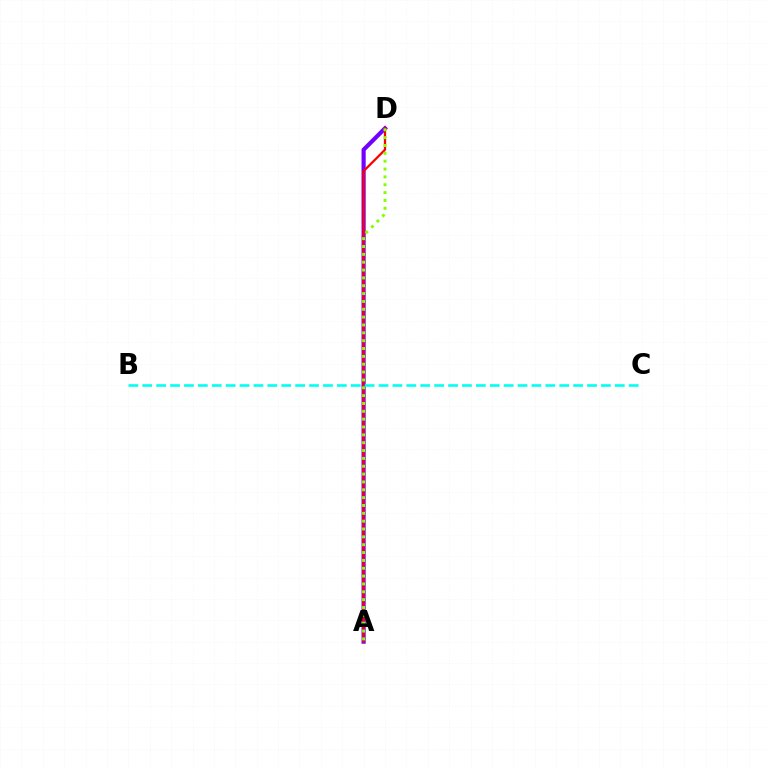{('A', 'D'): [{'color': '#7200ff', 'line_style': 'solid', 'thickness': 3.0}, {'color': '#ff0000', 'line_style': 'solid', 'thickness': 1.63}, {'color': '#84ff00', 'line_style': 'dotted', 'thickness': 2.13}], ('B', 'C'): [{'color': '#00fff6', 'line_style': 'dashed', 'thickness': 1.89}]}